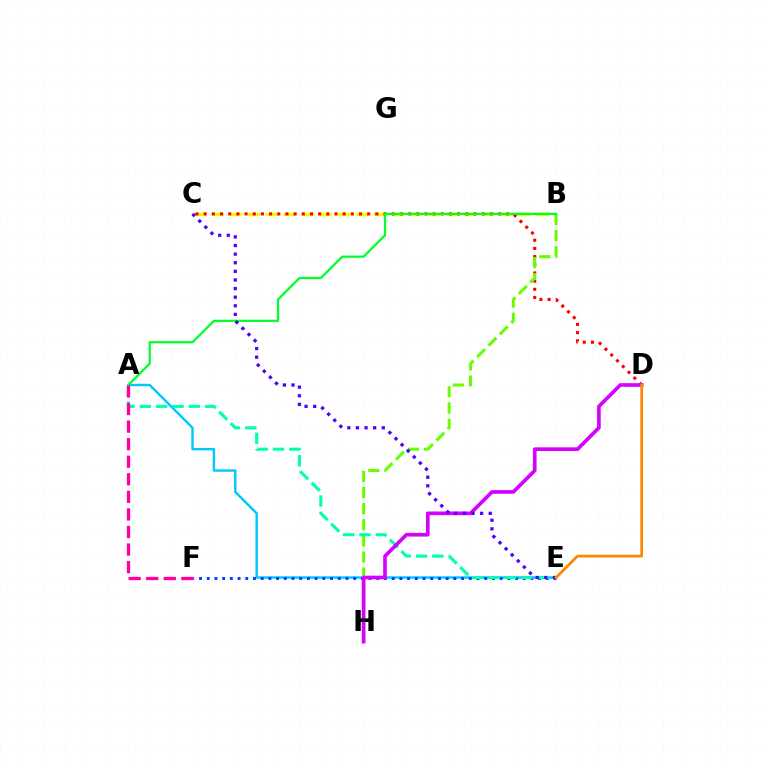{('B', 'C'): [{'color': '#eeff00', 'line_style': 'dashed', 'thickness': 2.45}], ('C', 'D'): [{'color': '#ff0000', 'line_style': 'dotted', 'thickness': 2.22}], ('A', 'E'): [{'color': '#00c7ff', 'line_style': 'solid', 'thickness': 1.74}, {'color': '#00ffaf', 'line_style': 'dashed', 'thickness': 2.22}], ('E', 'F'): [{'color': '#003fff', 'line_style': 'dotted', 'thickness': 2.09}], ('B', 'H'): [{'color': '#66ff00', 'line_style': 'dashed', 'thickness': 2.19}], ('A', 'B'): [{'color': '#00ff27', 'line_style': 'solid', 'thickness': 1.62}], ('D', 'H'): [{'color': '#d600ff', 'line_style': 'solid', 'thickness': 2.64}], ('A', 'F'): [{'color': '#ff00a0', 'line_style': 'dashed', 'thickness': 2.39}], ('C', 'E'): [{'color': '#4f00ff', 'line_style': 'dotted', 'thickness': 2.34}], ('D', 'E'): [{'color': '#ff8800', 'line_style': 'solid', 'thickness': 1.98}]}